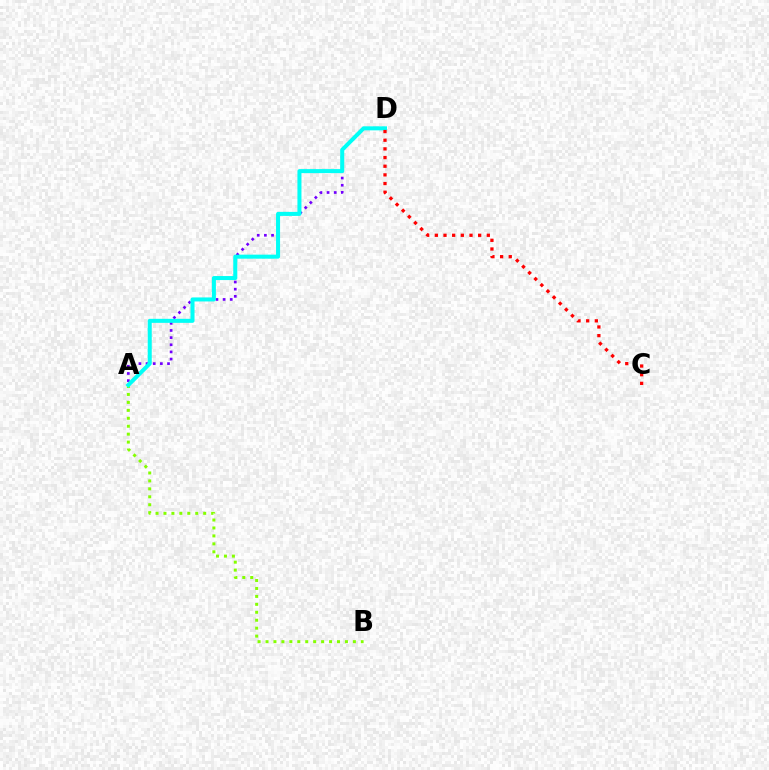{('A', 'B'): [{'color': '#84ff00', 'line_style': 'dotted', 'thickness': 2.16}], ('A', 'D'): [{'color': '#7200ff', 'line_style': 'dotted', 'thickness': 1.94}, {'color': '#00fff6', 'line_style': 'solid', 'thickness': 2.9}], ('C', 'D'): [{'color': '#ff0000', 'line_style': 'dotted', 'thickness': 2.35}]}